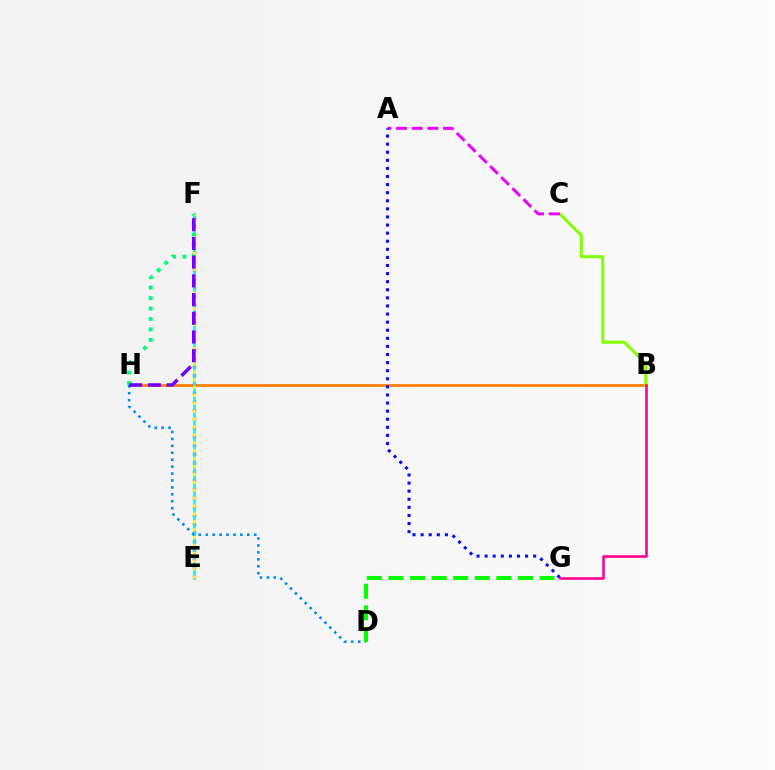{('B', 'H'): [{'color': '#ff7c00', 'line_style': 'solid', 'thickness': 1.95}], ('E', 'F'): [{'color': '#ff0000', 'line_style': 'dotted', 'thickness': 2.38}, {'color': '#00fff6', 'line_style': 'solid', 'thickness': 1.95}, {'color': '#fcf500', 'line_style': 'dotted', 'thickness': 2.14}], ('F', 'H'): [{'color': '#00ff74', 'line_style': 'dotted', 'thickness': 2.83}, {'color': '#7200ff', 'line_style': 'dashed', 'thickness': 2.54}], ('D', 'H'): [{'color': '#008cff', 'line_style': 'dotted', 'thickness': 1.88}], ('B', 'C'): [{'color': '#84ff00', 'line_style': 'solid', 'thickness': 2.17}], ('B', 'G'): [{'color': '#ff0094', 'line_style': 'solid', 'thickness': 1.87}], ('D', 'G'): [{'color': '#08ff00', 'line_style': 'dashed', 'thickness': 2.93}], ('A', 'C'): [{'color': '#ee00ff', 'line_style': 'dashed', 'thickness': 2.13}], ('A', 'G'): [{'color': '#0010ff', 'line_style': 'dotted', 'thickness': 2.2}]}